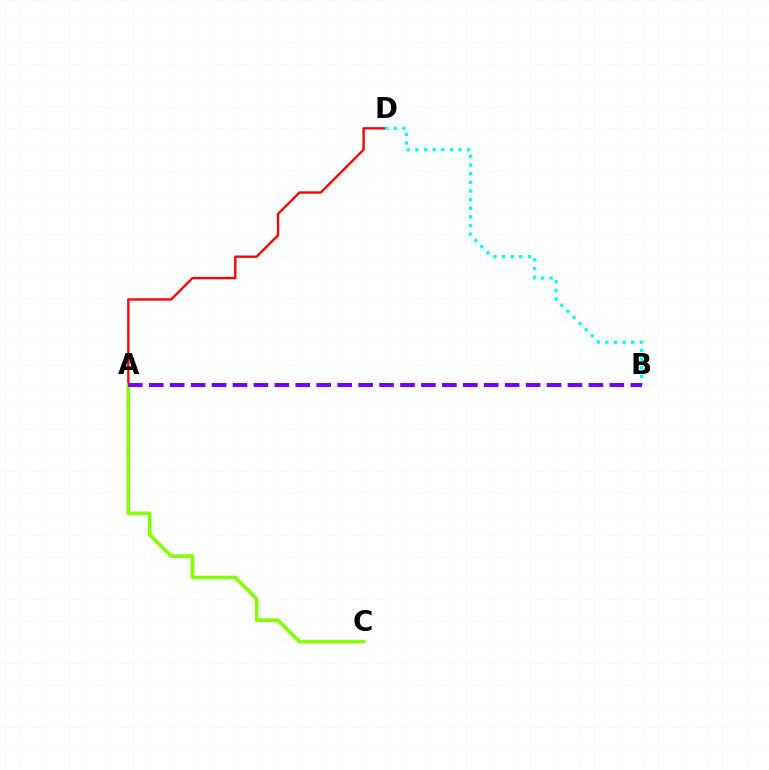{('A', 'D'): [{'color': '#ff0000', 'line_style': 'solid', 'thickness': 1.68}], ('B', 'D'): [{'color': '#00fff6', 'line_style': 'dotted', 'thickness': 2.34}], ('A', 'C'): [{'color': '#84ff00', 'line_style': 'solid', 'thickness': 2.58}], ('A', 'B'): [{'color': '#7200ff', 'line_style': 'dashed', 'thickness': 2.84}]}